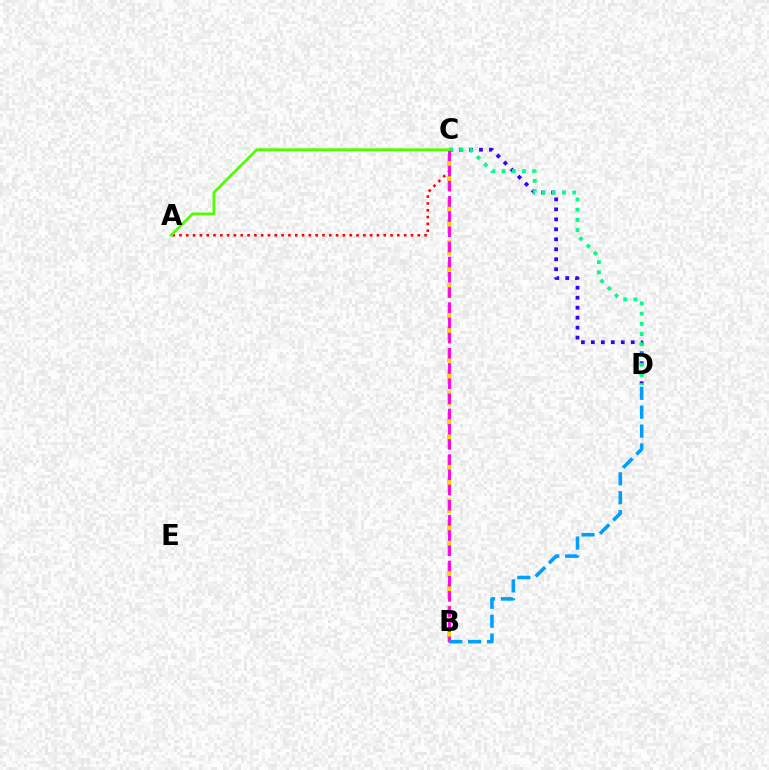{('C', 'D'): [{'color': '#3700ff', 'line_style': 'dotted', 'thickness': 2.71}, {'color': '#00ff86', 'line_style': 'dotted', 'thickness': 2.78}], ('A', 'C'): [{'color': '#ff0000', 'line_style': 'dotted', 'thickness': 1.85}, {'color': '#4fff00', 'line_style': 'solid', 'thickness': 1.99}], ('B', 'C'): [{'color': '#ffd500', 'line_style': 'dashed', 'thickness': 2.92}, {'color': '#ff00ed', 'line_style': 'dashed', 'thickness': 2.06}], ('B', 'D'): [{'color': '#009eff', 'line_style': 'dashed', 'thickness': 2.57}]}